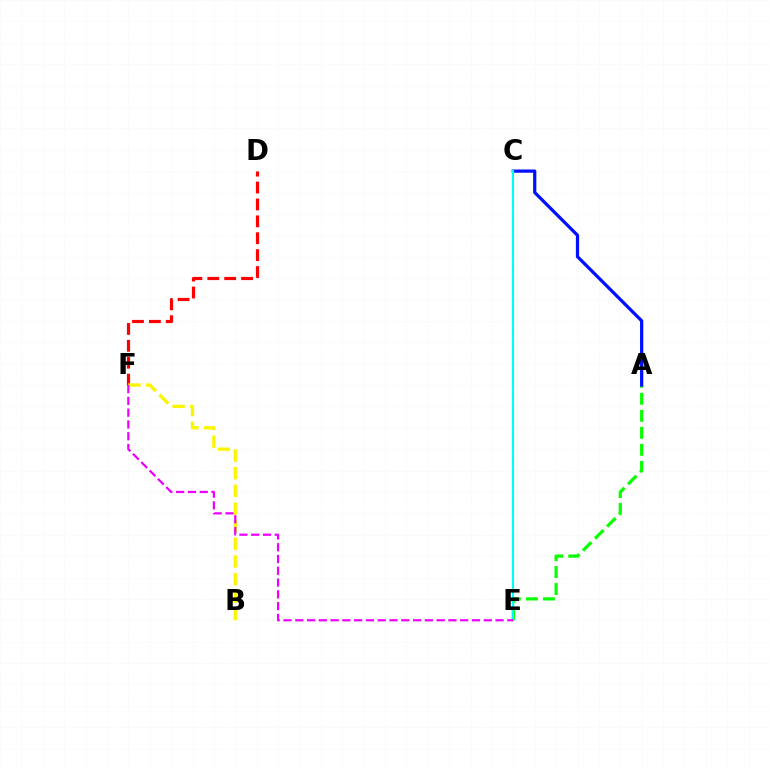{('A', 'E'): [{'color': '#08ff00', 'line_style': 'dashed', 'thickness': 2.31}], ('D', 'F'): [{'color': '#ff0000', 'line_style': 'dashed', 'thickness': 2.3}], ('A', 'C'): [{'color': '#0010ff', 'line_style': 'solid', 'thickness': 2.33}], ('C', 'E'): [{'color': '#00fff6', 'line_style': 'solid', 'thickness': 1.53}], ('B', 'F'): [{'color': '#fcf500', 'line_style': 'dashed', 'thickness': 2.4}], ('E', 'F'): [{'color': '#ee00ff', 'line_style': 'dashed', 'thickness': 1.6}]}